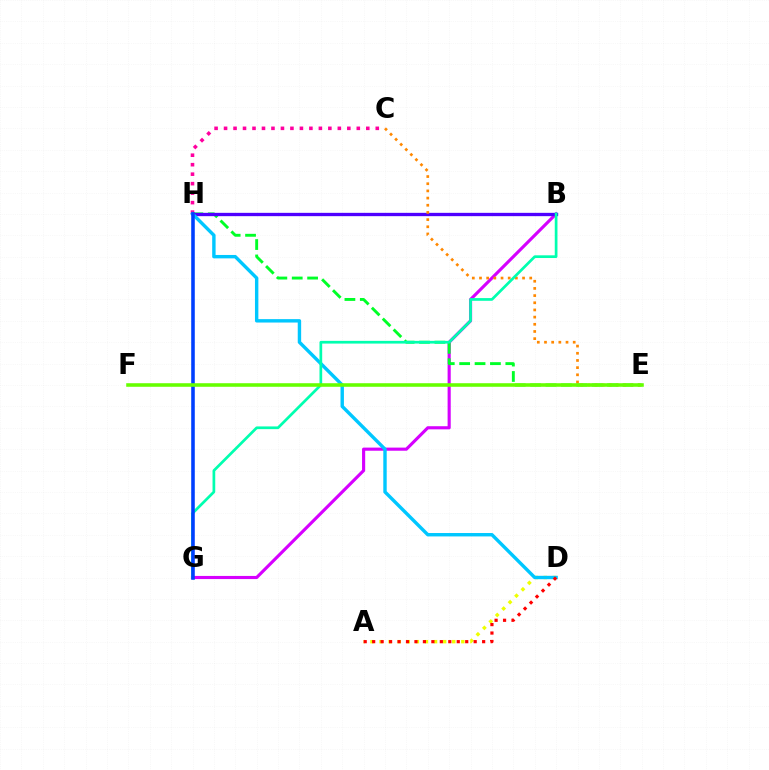{('A', 'D'): [{'color': '#eeff00', 'line_style': 'dotted', 'thickness': 2.47}, {'color': '#ff0000', 'line_style': 'dotted', 'thickness': 2.3}], ('B', 'G'): [{'color': '#d600ff', 'line_style': 'solid', 'thickness': 2.25}, {'color': '#00ffaf', 'line_style': 'solid', 'thickness': 1.95}], ('E', 'H'): [{'color': '#00ff27', 'line_style': 'dashed', 'thickness': 2.09}], ('B', 'H'): [{'color': '#4f00ff', 'line_style': 'solid', 'thickness': 2.39}], ('C', 'H'): [{'color': '#ff00a0', 'line_style': 'dotted', 'thickness': 2.58}], ('D', 'H'): [{'color': '#00c7ff', 'line_style': 'solid', 'thickness': 2.45}], ('C', 'E'): [{'color': '#ff8800', 'line_style': 'dotted', 'thickness': 1.95}], ('G', 'H'): [{'color': '#003fff', 'line_style': 'solid', 'thickness': 2.57}], ('E', 'F'): [{'color': '#66ff00', 'line_style': 'solid', 'thickness': 2.56}]}